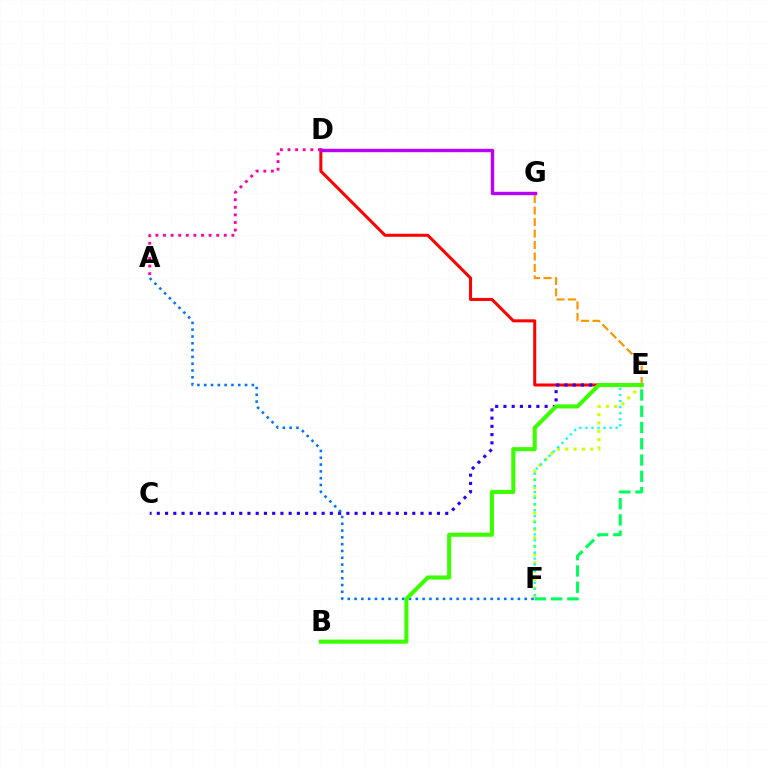{('D', 'E'): [{'color': '#ff0000', 'line_style': 'solid', 'thickness': 2.18}], ('A', 'D'): [{'color': '#ff00ac', 'line_style': 'dotted', 'thickness': 2.06}], ('E', 'G'): [{'color': '#ff9400', 'line_style': 'dashed', 'thickness': 1.56}], ('C', 'E'): [{'color': '#2500ff', 'line_style': 'dotted', 'thickness': 2.24}], ('E', 'F'): [{'color': '#d1ff00', 'line_style': 'dotted', 'thickness': 2.26}, {'color': '#00fff6', 'line_style': 'dotted', 'thickness': 1.65}, {'color': '#00ff5c', 'line_style': 'dashed', 'thickness': 2.21}], ('A', 'F'): [{'color': '#0074ff', 'line_style': 'dotted', 'thickness': 1.85}], ('B', 'E'): [{'color': '#3dff00', 'line_style': 'solid', 'thickness': 2.94}], ('D', 'G'): [{'color': '#b900ff', 'line_style': 'solid', 'thickness': 2.46}]}